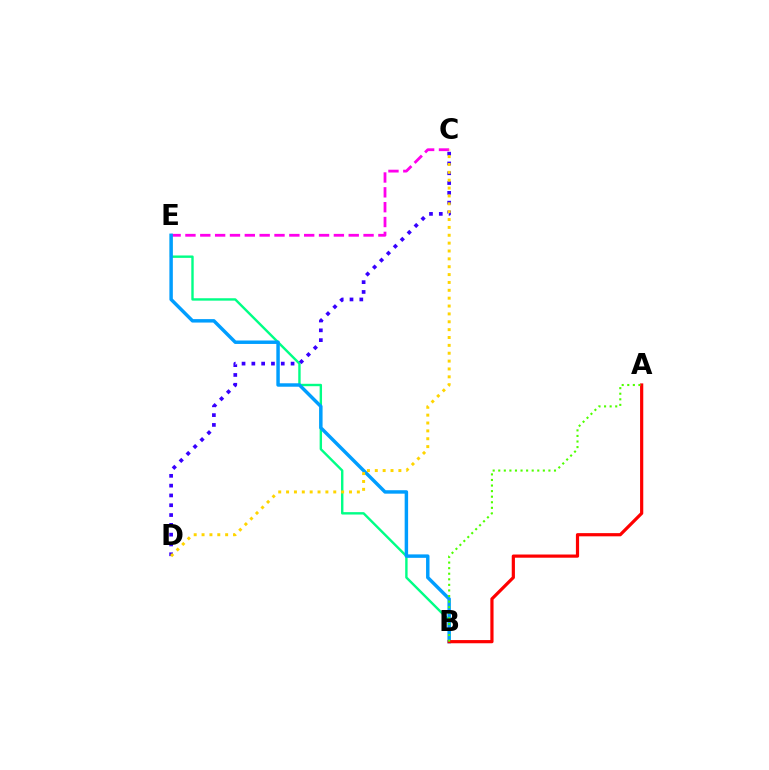{('C', 'E'): [{'color': '#ff00ed', 'line_style': 'dashed', 'thickness': 2.02}], ('B', 'E'): [{'color': '#00ff86', 'line_style': 'solid', 'thickness': 1.73}, {'color': '#009eff', 'line_style': 'solid', 'thickness': 2.48}], ('A', 'B'): [{'color': '#ff0000', 'line_style': 'solid', 'thickness': 2.3}, {'color': '#4fff00', 'line_style': 'dotted', 'thickness': 1.51}], ('C', 'D'): [{'color': '#3700ff', 'line_style': 'dotted', 'thickness': 2.66}, {'color': '#ffd500', 'line_style': 'dotted', 'thickness': 2.14}]}